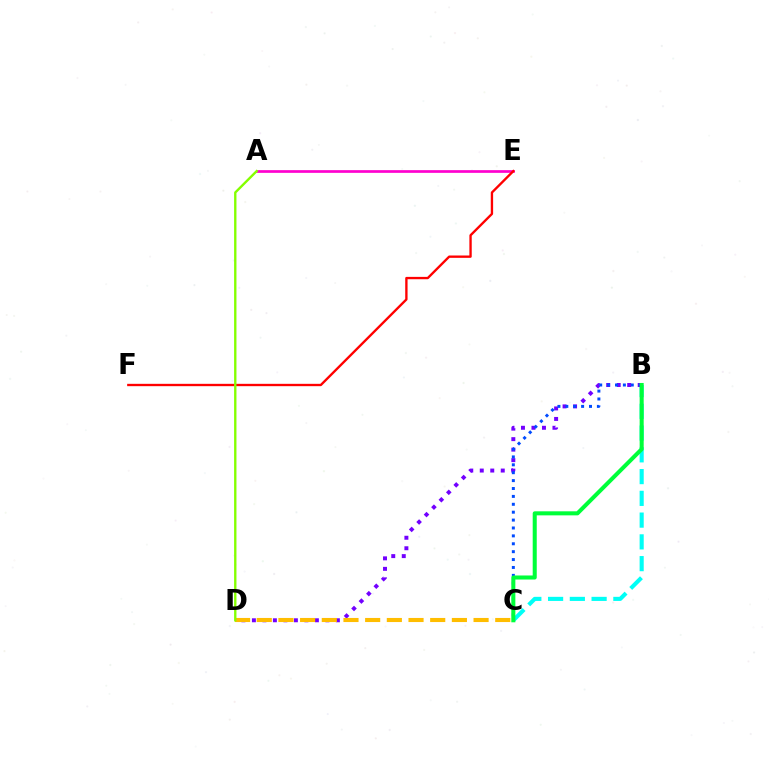{('B', 'C'): [{'color': '#00fff6', 'line_style': 'dashed', 'thickness': 2.96}, {'color': '#004bff', 'line_style': 'dotted', 'thickness': 2.15}, {'color': '#00ff39', 'line_style': 'solid', 'thickness': 2.91}], ('A', 'E'): [{'color': '#ff00cf', 'line_style': 'solid', 'thickness': 1.94}], ('E', 'F'): [{'color': '#ff0000', 'line_style': 'solid', 'thickness': 1.69}], ('B', 'D'): [{'color': '#7200ff', 'line_style': 'dotted', 'thickness': 2.85}], ('C', 'D'): [{'color': '#ffbd00', 'line_style': 'dashed', 'thickness': 2.95}], ('A', 'D'): [{'color': '#84ff00', 'line_style': 'solid', 'thickness': 1.7}]}